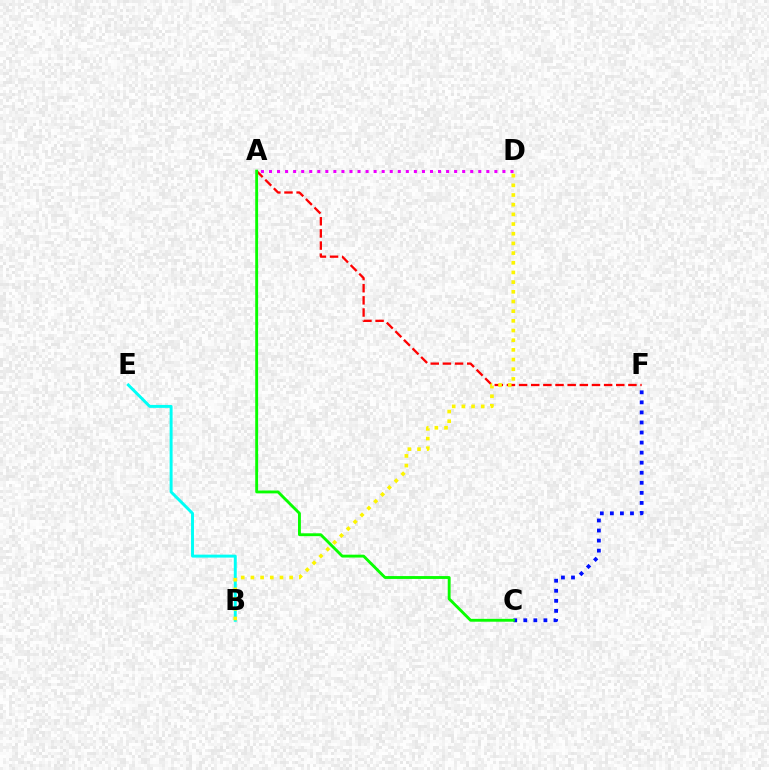{('A', 'F'): [{'color': '#ff0000', 'line_style': 'dashed', 'thickness': 1.65}], ('C', 'F'): [{'color': '#0010ff', 'line_style': 'dotted', 'thickness': 2.73}], ('A', 'D'): [{'color': '#ee00ff', 'line_style': 'dotted', 'thickness': 2.19}], ('B', 'E'): [{'color': '#00fff6', 'line_style': 'solid', 'thickness': 2.12}], ('A', 'C'): [{'color': '#08ff00', 'line_style': 'solid', 'thickness': 2.07}], ('B', 'D'): [{'color': '#fcf500', 'line_style': 'dotted', 'thickness': 2.63}]}